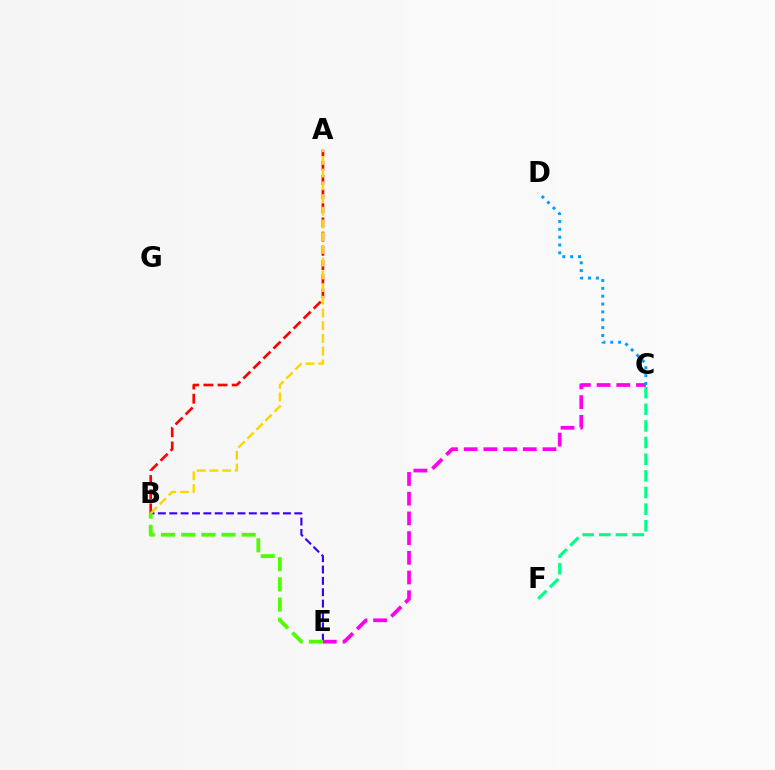{('B', 'E'): [{'color': '#3700ff', 'line_style': 'dashed', 'thickness': 1.54}, {'color': '#4fff00', 'line_style': 'dashed', 'thickness': 2.74}], ('A', 'B'): [{'color': '#ff0000', 'line_style': 'dashed', 'thickness': 1.93}, {'color': '#ffd500', 'line_style': 'dashed', 'thickness': 1.73}], ('C', 'E'): [{'color': '#ff00ed', 'line_style': 'dashed', 'thickness': 2.68}], ('C', 'F'): [{'color': '#00ff86', 'line_style': 'dashed', 'thickness': 2.26}], ('C', 'D'): [{'color': '#009eff', 'line_style': 'dotted', 'thickness': 2.13}]}